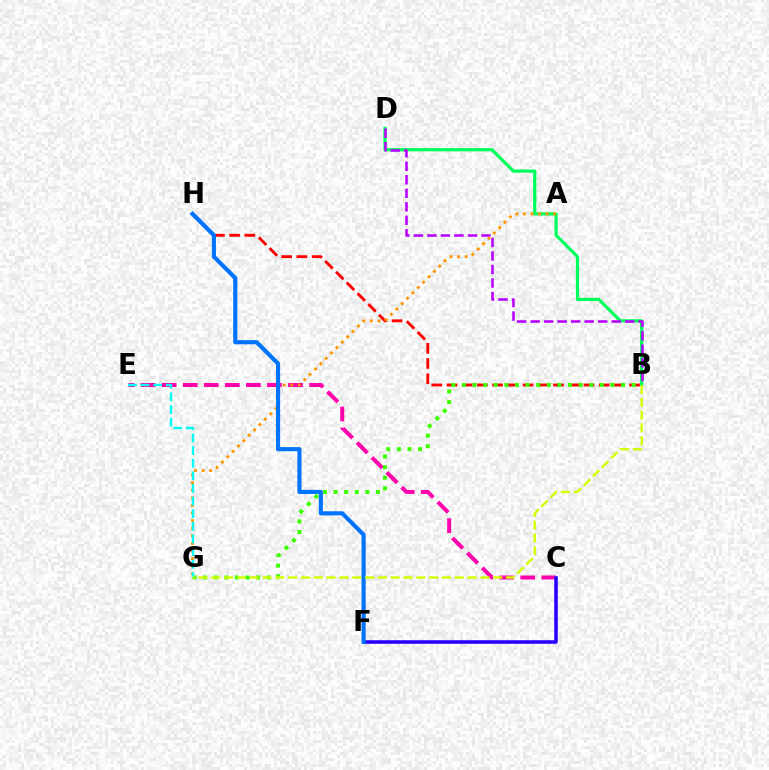{('B', 'D'): [{'color': '#00ff5c', 'line_style': 'solid', 'thickness': 2.33}, {'color': '#b900ff', 'line_style': 'dashed', 'thickness': 1.84}], ('C', 'E'): [{'color': '#ff00ac', 'line_style': 'dashed', 'thickness': 2.86}], ('B', 'H'): [{'color': '#ff0000', 'line_style': 'dashed', 'thickness': 2.07}], ('C', 'F'): [{'color': '#2500ff', 'line_style': 'solid', 'thickness': 2.55}], ('A', 'G'): [{'color': '#ff9400', 'line_style': 'dotted', 'thickness': 2.06}], ('F', 'H'): [{'color': '#0074ff', 'line_style': 'solid', 'thickness': 2.98}], ('B', 'G'): [{'color': '#3dff00', 'line_style': 'dotted', 'thickness': 2.88}, {'color': '#d1ff00', 'line_style': 'dashed', 'thickness': 1.74}], ('E', 'G'): [{'color': '#00fff6', 'line_style': 'dashed', 'thickness': 1.71}]}